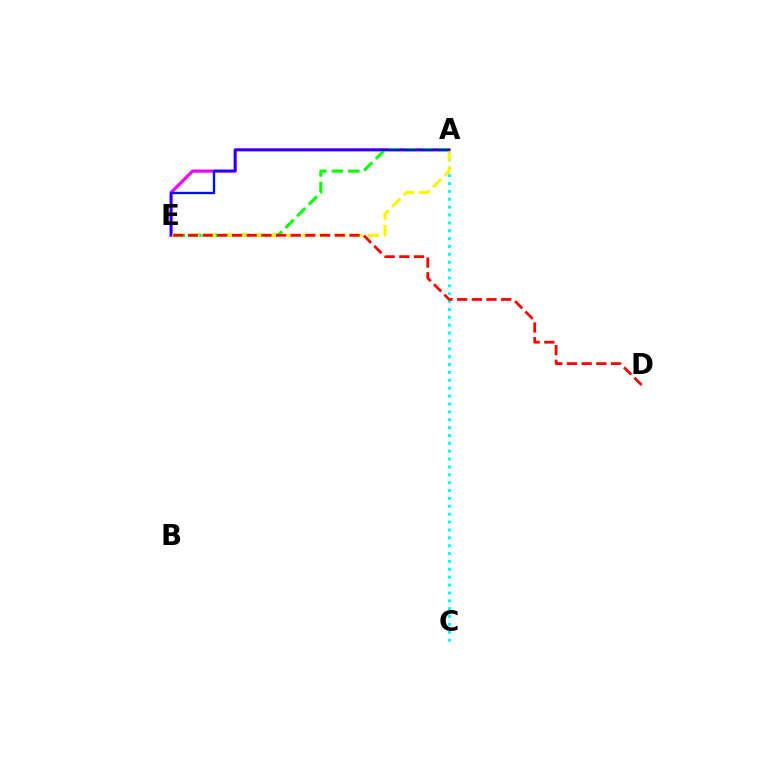{('A', 'E'): [{'color': '#ee00ff', 'line_style': 'solid', 'thickness': 2.29}, {'color': '#08ff00', 'line_style': 'dashed', 'thickness': 2.23}, {'color': '#fcf500', 'line_style': 'dashed', 'thickness': 2.22}, {'color': '#0010ff', 'line_style': 'solid', 'thickness': 1.7}], ('A', 'C'): [{'color': '#00fff6', 'line_style': 'dotted', 'thickness': 2.14}], ('D', 'E'): [{'color': '#ff0000', 'line_style': 'dashed', 'thickness': 1.99}]}